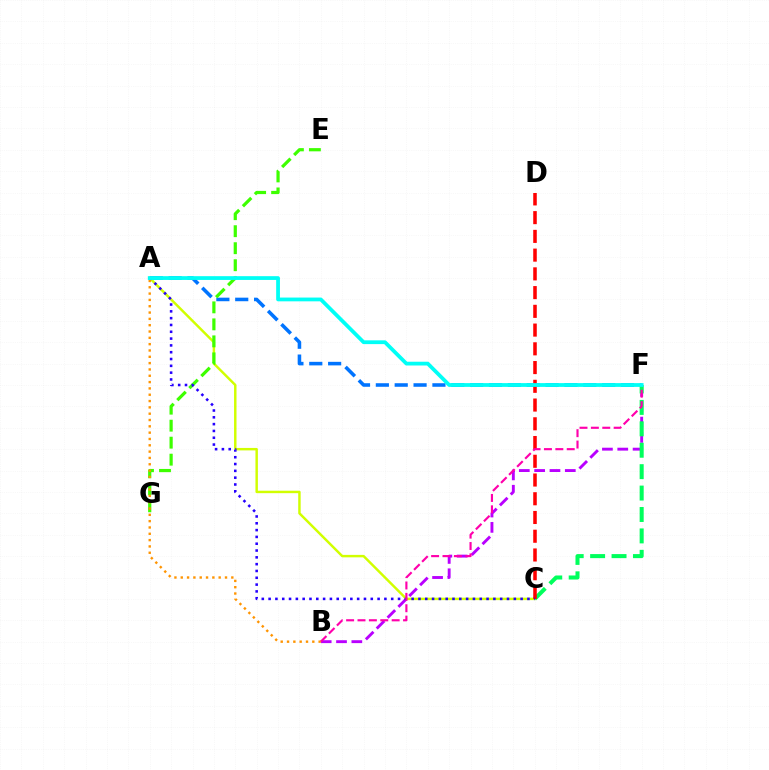{('B', 'F'): [{'color': '#b900ff', 'line_style': 'dashed', 'thickness': 2.08}, {'color': '#ff00ac', 'line_style': 'dashed', 'thickness': 1.55}], ('A', 'F'): [{'color': '#0074ff', 'line_style': 'dashed', 'thickness': 2.56}, {'color': '#00fff6', 'line_style': 'solid', 'thickness': 2.72}], ('A', 'C'): [{'color': '#d1ff00', 'line_style': 'solid', 'thickness': 1.77}, {'color': '#2500ff', 'line_style': 'dotted', 'thickness': 1.85}], ('C', 'F'): [{'color': '#00ff5c', 'line_style': 'dashed', 'thickness': 2.91}], ('E', 'G'): [{'color': '#3dff00', 'line_style': 'dashed', 'thickness': 2.31}], ('C', 'D'): [{'color': '#ff0000', 'line_style': 'dashed', 'thickness': 2.55}], ('A', 'B'): [{'color': '#ff9400', 'line_style': 'dotted', 'thickness': 1.72}]}